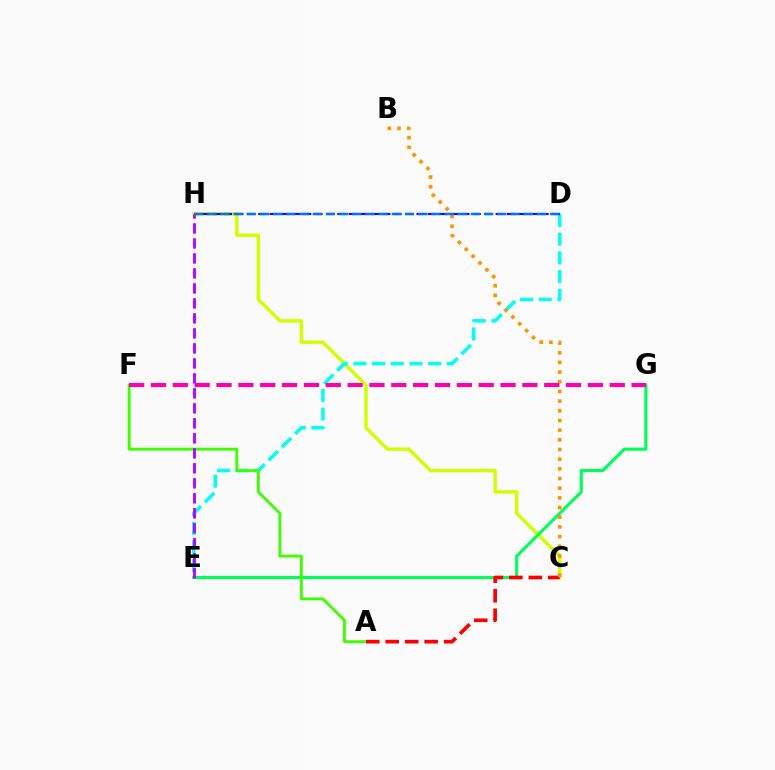{('C', 'H'): [{'color': '#d1ff00', 'line_style': 'solid', 'thickness': 2.45}], ('E', 'G'): [{'color': '#00ff5c', 'line_style': 'solid', 'thickness': 2.26}], ('D', 'E'): [{'color': '#00fff6', 'line_style': 'dashed', 'thickness': 2.54}], ('A', 'F'): [{'color': '#3dff00', 'line_style': 'solid', 'thickness': 2.06}], ('D', 'H'): [{'color': '#2500ff', 'line_style': 'dashed', 'thickness': 1.54}, {'color': '#0074ff', 'line_style': 'dashed', 'thickness': 1.79}], ('A', 'C'): [{'color': '#ff0000', 'line_style': 'dashed', 'thickness': 2.64}], ('B', 'C'): [{'color': '#ff9400', 'line_style': 'dotted', 'thickness': 2.63}], ('E', 'H'): [{'color': '#b900ff', 'line_style': 'dashed', 'thickness': 2.04}], ('F', 'G'): [{'color': '#ff00ac', 'line_style': 'dashed', 'thickness': 2.97}]}